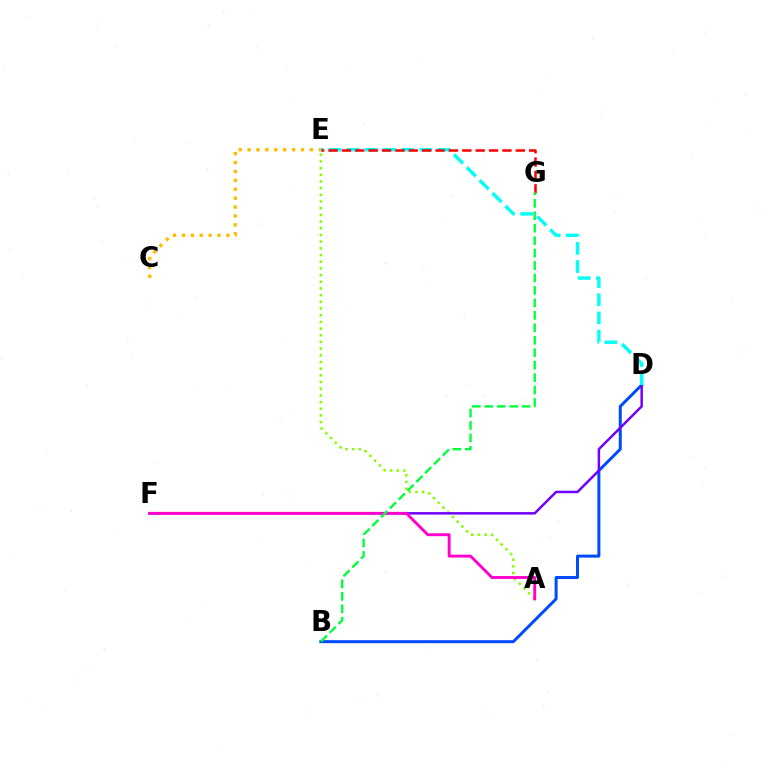{('C', 'E'): [{'color': '#ffbd00', 'line_style': 'dotted', 'thickness': 2.42}], ('A', 'E'): [{'color': '#84ff00', 'line_style': 'dotted', 'thickness': 1.82}], ('B', 'D'): [{'color': '#004bff', 'line_style': 'solid', 'thickness': 2.16}], ('D', 'F'): [{'color': '#7200ff', 'line_style': 'solid', 'thickness': 1.79}], ('D', 'E'): [{'color': '#00fff6', 'line_style': 'dashed', 'thickness': 2.47}], ('A', 'F'): [{'color': '#ff00cf', 'line_style': 'solid', 'thickness': 2.09}], ('E', 'G'): [{'color': '#ff0000', 'line_style': 'dashed', 'thickness': 1.82}], ('B', 'G'): [{'color': '#00ff39', 'line_style': 'dashed', 'thickness': 1.69}]}